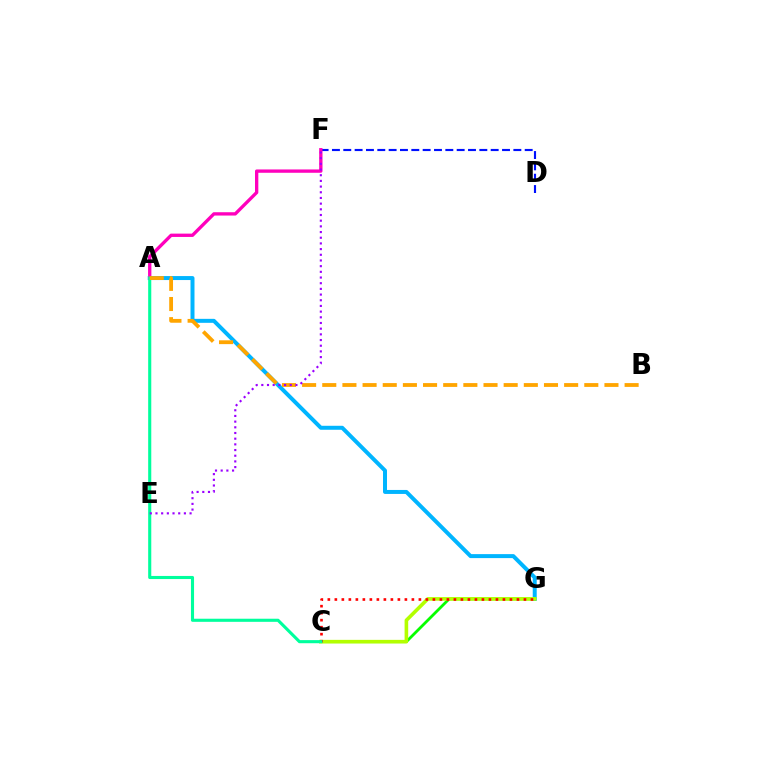{('D', 'F'): [{'color': '#0010ff', 'line_style': 'dashed', 'thickness': 1.54}], ('A', 'G'): [{'color': '#00b5ff', 'line_style': 'solid', 'thickness': 2.87}], ('C', 'G'): [{'color': '#08ff00', 'line_style': 'solid', 'thickness': 2.02}, {'color': '#b3ff00', 'line_style': 'solid', 'thickness': 2.6}, {'color': '#ff0000', 'line_style': 'dotted', 'thickness': 1.9}], ('A', 'F'): [{'color': '#ff00bd', 'line_style': 'solid', 'thickness': 2.39}], ('A', 'C'): [{'color': '#00ff9d', 'line_style': 'solid', 'thickness': 2.23}], ('A', 'B'): [{'color': '#ffa500', 'line_style': 'dashed', 'thickness': 2.74}], ('E', 'F'): [{'color': '#9b00ff', 'line_style': 'dotted', 'thickness': 1.54}]}